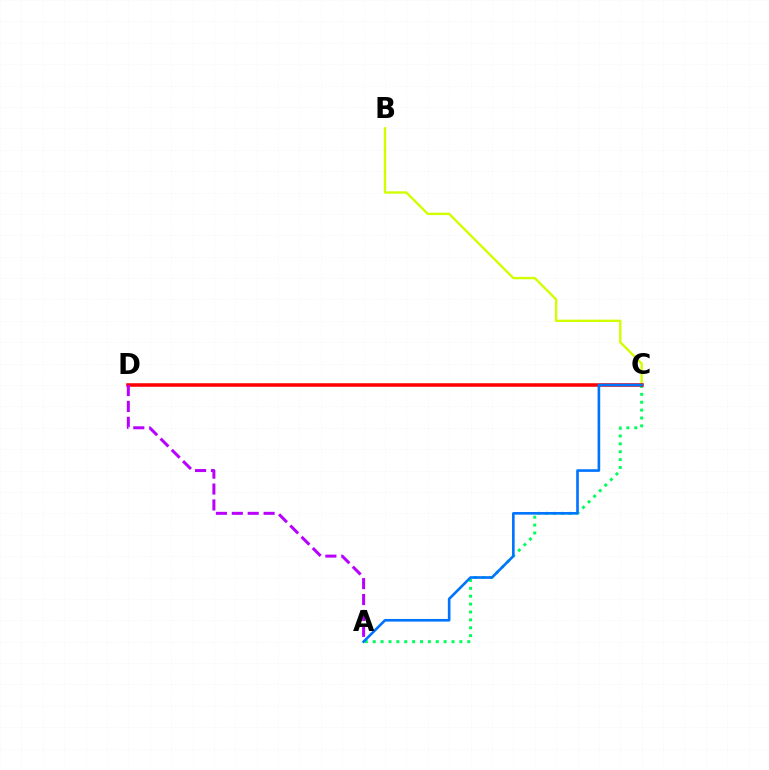{('A', 'C'): [{'color': '#00ff5c', 'line_style': 'dotted', 'thickness': 2.14}, {'color': '#0074ff', 'line_style': 'solid', 'thickness': 1.89}], ('B', 'C'): [{'color': '#d1ff00', 'line_style': 'solid', 'thickness': 1.71}], ('C', 'D'): [{'color': '#ff0000', 'line_style': 'solid', 'thickness': 2.55}], ('A', 'D'): [{'color': '#b900ff', 'line_style': 'dashed', 'thickness': 2.16}]}